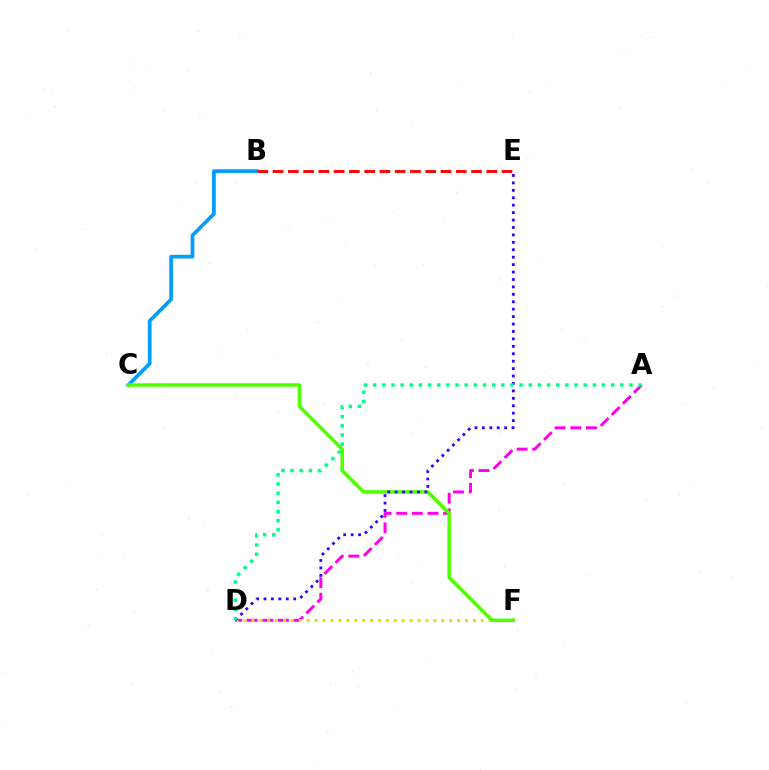{('A', 'D'): [{'color': '#ff00ed', 'line_style': 'dashed', 'thickness': 2.12}, {'color': '#00ff86', 'line_style': 'dotted', 'thickness': 2.49}], ('B', 'C'): [{'color': '#009eff', 'line_style': 'solid', 'thickness': 2.67}], ('D', 'F'): [{'color': '#ffd500', 'line_style': 'dotted', 'thickness': 2.15}], ('C', 'F'): [{'color': '#4fff00', 'line_style': 'solid', 'thickness': 2.51}], ('B', 'E'): [{'color': '#ff0000', 'line_style': 'dashed', 'thickness': 2.07}], ('D', 'E'): [{'color': '#3700ff', 'line_style': 'dotted', 'thickness': 2.02}]}